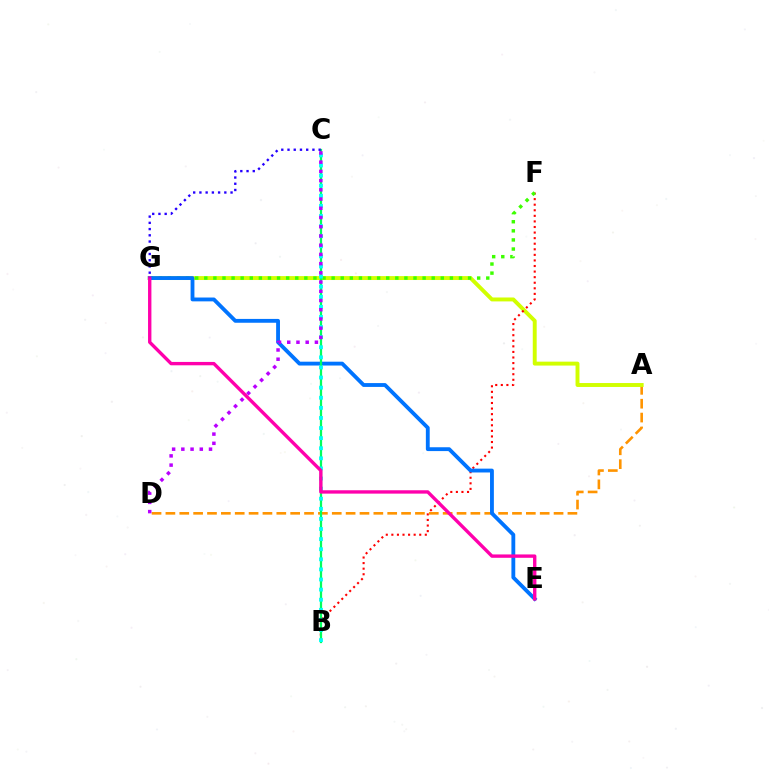{('A', 'D'): [{'color': '#ff9400', 'line_style': 'dashed', 'thickness': 1.88}], ('A', 'G'): [{'color': '#d1ff00', 'line_style': 'solid', 'thickness': 2.82}], ('B', 'F'): [{'color': '#ff0000', 'line_style': 'dotted', 'thickness': 1.51}], ('F', 'G'): [{'color': '#3dff00', 'line_style': 'dotted', 'thickness': 2.47}], ('E', 'G'): [{'color': '#0074ff', 'line_style': 'solid', 'thickness': 2.76}, {'color': '#ff00ac', 'line_style': 'solid', 'thickness': 2.42}], ('B', 'C'): [{'color': '#00ff5c', 'line_style': 'solid', 'thickness': 1.62}, {'color': '#00fff6', 'line_style': 'dotted', 'thickness': 2.74}], ('C', 'D'): [{'color': '#b900ff', 'line_style': 'dotted', 'thickness': 2.51}], ('C', 'G'): [{'color': '#2500ff', 'line_style': 'dotted', 'thickness': 1.69}]}